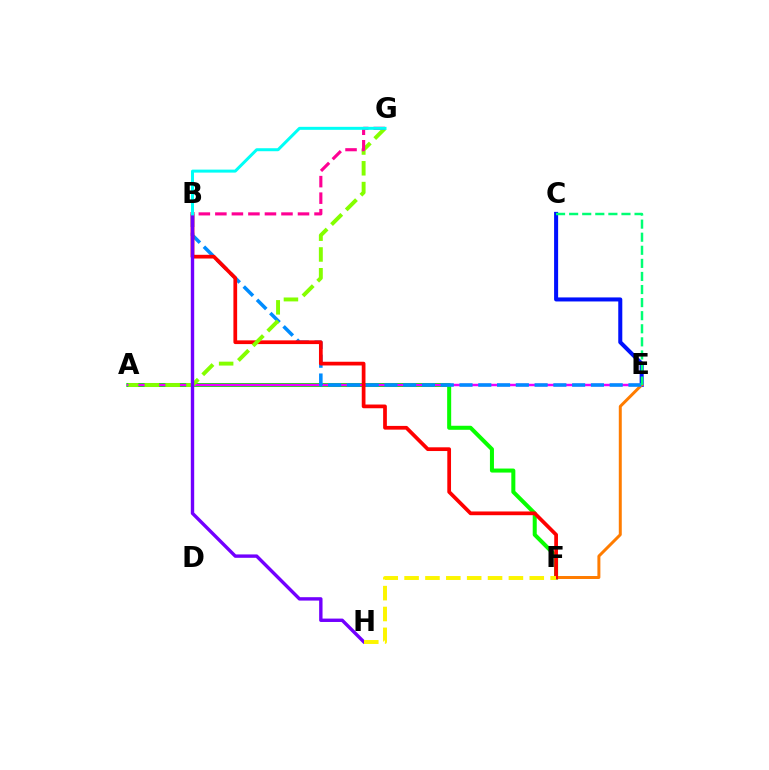{('A', 'F'): [{'color': '#08ff00', 'line_style': 'solid', 'thickness': 2.9}], ('C', 'E'): [{'color': '#0010ff', 'line_style': 'solid', 'thickness': 2.9}, {'color': '#00ff74', 'line_style': 'dashed', 'thickness': 1.78}], ('A', 'E'): [{'color': '#ee00ff', 'line_style': 'solid', 'thickness': 1.77}], ('E', 'F'): [{'color': '#ff7c00', 'line_style': 'solid', 'thickness': 2.14}], ('B', 'E'): [{'color': '#008cff', 'line_style': 'dashed', 'thickness': 2.55}], ('B', 'F'): [{'color': '#ff0000', 'line_style': 'solid', 'thickness': 2.68}], ('A', 'G'): [{'color': '#84ff00', 'line_style': 'dashed', 'thickness': 2.82}], ('B', 'H'): [{'color': '#7200ff', 'line_style': 'solid', 'thickness': 2.44}], ('B', 'G'): [{'color': '#ff0094', 'line_style': 'dashed', 'thickness': 2.25}, {'color': '#00fff6', 'line_style': 'solid', 'thickness': 2.16}], ('F', 'H'): [{'color': '#fcf500', 'line_style': 'dashed', 'thickness': 2.83}]}